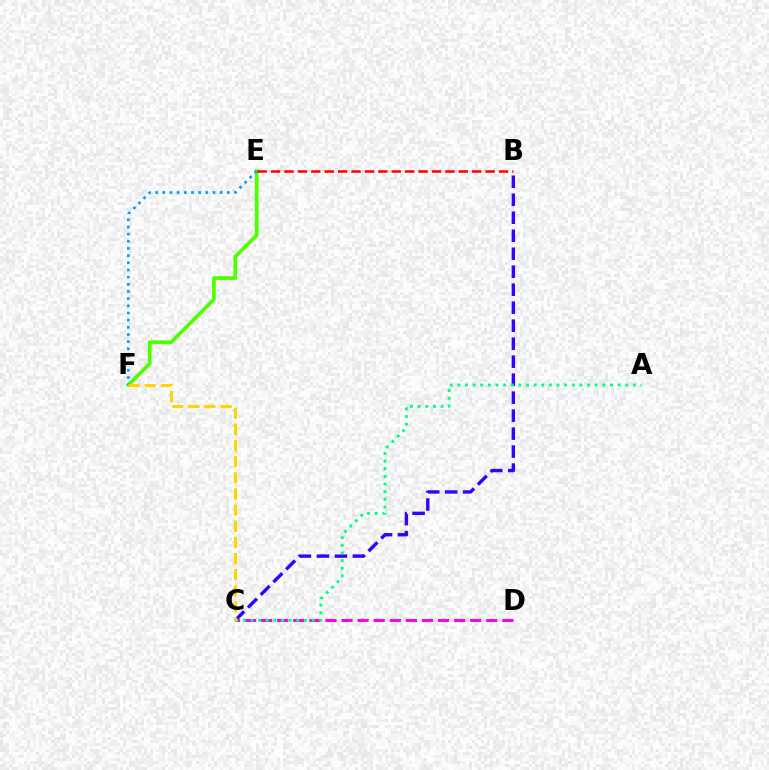{('E', 'F'): [{'color': '#4fff00', 'line_style': 'solid', 'thickness': 2.68}, {'color': '#009eff', 'line_style': 'dotted', 'thickness': 1.95}], ('C', 'D'): [{'color': '#ff00ed', 'line_style': 'dashed', 'thickness': 2.18}], ('B', 'E'): [{'color': '#ff0000', 'line_style': 'dashed', 'thickness': 1.82}], ('B', 'C'): [{'color': '#3700ff', 'line_style': 'dashed', 'thickness': 2.44}], ('A', 'C'): [{'color': '#00ff86', 'line_style': 'dotted', 'thickness': 2.07}], ('C', 'F'): [{'color': '#ffd500', 'line_style': 'dashed', 'thickness': 2.19}]}